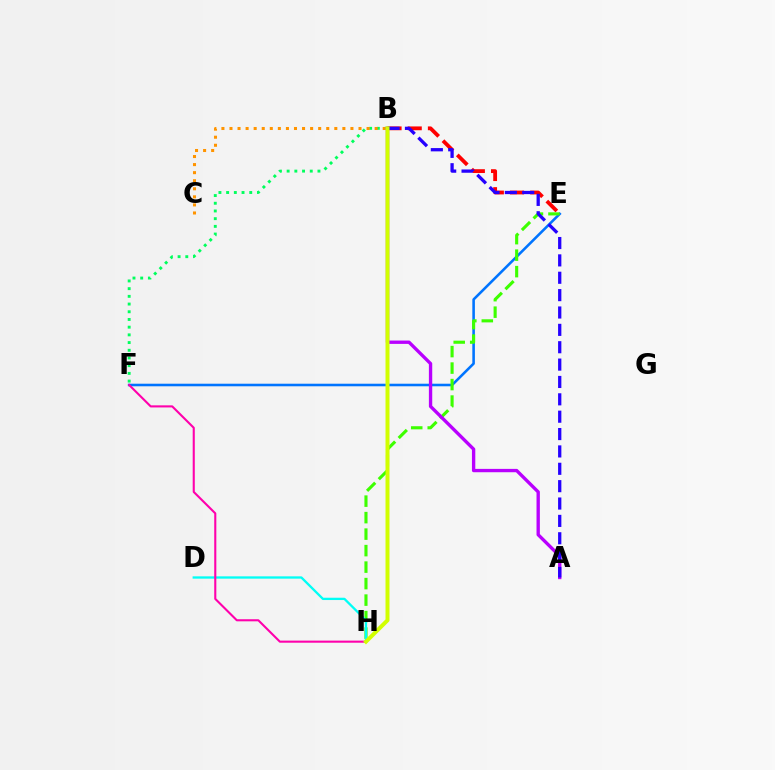{('B', 'E'): [{'color': '#ff0000', 'line_style': 'dashed', 'thickness': 2.74}], ('B', 'F'): [{'color': '#00ff5c', 'line_style': 'dotted', 'thickness': 2.09}], ('B', 'C'): [{'color': '#ff9400', 'line_style': 'dotted', 'thickness': 2.19}], ('E', 'F'): [{'color': '#0074ff', 'line_style': 'solid', 'thickness': 1.85}], ('E', 'H'): [{'color': '#3dff00', 'line_style': 'dashed', 'thickness': 2.24}], ('A', 'B'): [{'color': '#b900ff', 'line_style': 'solid', 'thickness': 2.41}, {'color': '#2500ff', 'line_style': 'dashed', 'thickness': 2.36}], ('D', 'H'): [{'color': '#00fff6', 'line_style': 'solid', 'thickness': 1.66}], ('F', 'H'): [{'color': '#ff00ac', 'line_style': 'solid', 'thickness': 1.51}], ('B', 'H'): [{'color': '#d1ff00', 'line_style': 'solid', 'thickness': 2.86}]}